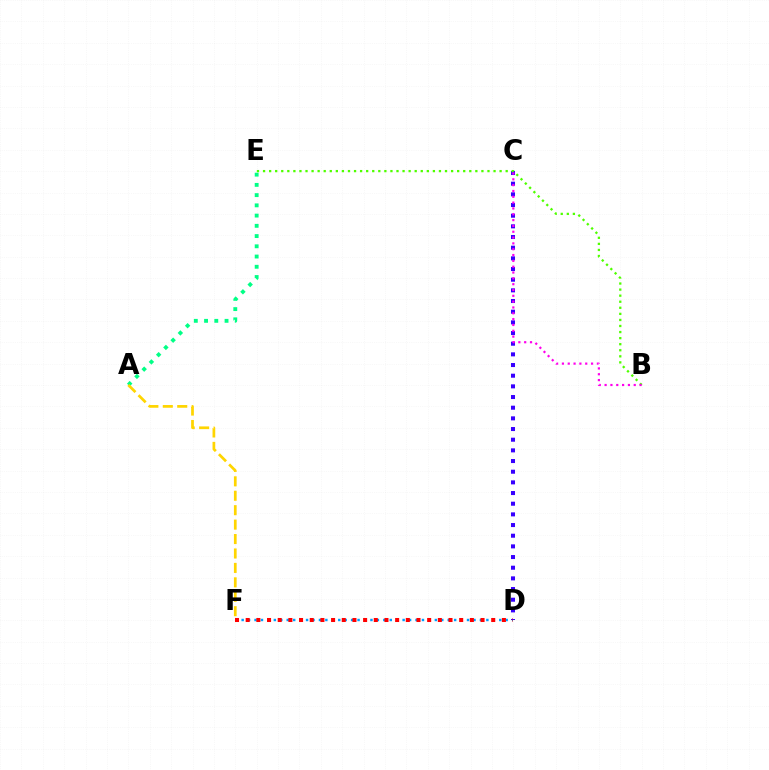{('D', 'F'): [{'color': '#009eff', 'line_style': 'dotted', 'thickness': 1.75}, {'color': '#ff0000', 'line_style': 'dotted', 'thickness': 2.9}], ('A', 'E'): [{'color': '#00ff86', 'line_style': 'dotted', 'thickness': 2.78}], ('C', 'D'): [{'color': '#3700ff', 'line_style': 'dotted', 'thickness': 2.9}], ('A', 'F'): [{'color': '#ffd500', 'line_style': 'dashed', 'thickness': 1.96}], ('B', 'E'): [{'color': '#4fff00', 'line_style': 'dotted', 'thickness': 1.65}], ('B', 'C'): [{'color': '#ff00ed', 'line_style': 'dotted', 'thickness': 1.58}]}